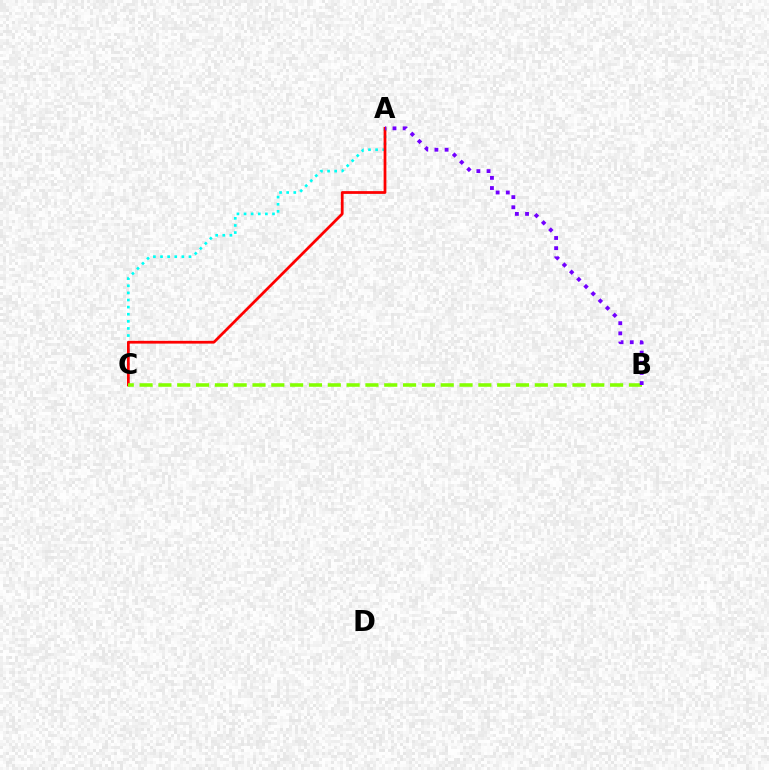{('A', 'C'): [{'color': '#00fff6', 'line_style': 'dotted', 'thickness': 1.93}, {'color': '#ff0000', 'line_style': 'solid', 'thickness': 1.99}], ('B', 'C'): [{'color': '#84ff00', 'line_style': 'dashed', 'thickness': 2.56}], ('A', 'B'): [{'color': '#7200ff', 'line_style': 'dotted', 'thickness': 2.76}]}